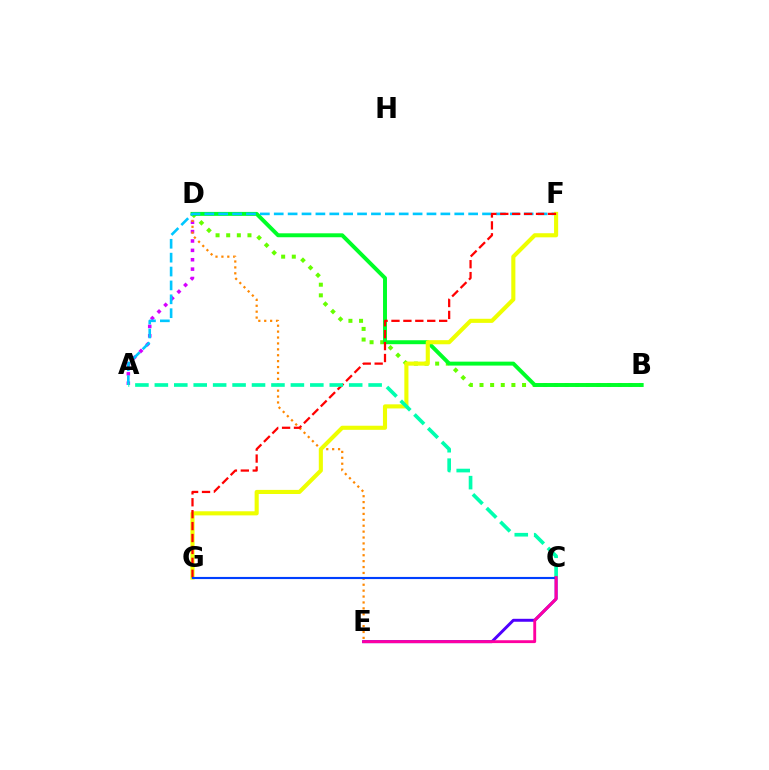{('A', 'D'): [{'color': '#d600ff', 'line_style': 'dotted', 'thickness': 2.55}], ('C', 'E'): [{'color': '#4f00ff', 'line_style': 'solid', 'thickness': 2.13}, {'color': '#ff00a0', 'line_style': 'solid', 'thickness': 2.06}], ('D', 'E'): [{'color': '#ff8800', 'line_style': 'dotted', 'thickness': 1.6}], ('B', 'D'): [{'color': '#66ff00', 'line_style': 'dotted', 'thickness': 2.89}, {'color': '#00ff27', 'line_style': 'solid', 'thickness': 2.84}], ('A', 'F'): [{'color': '#00c7ff', 'line_style': 'dashed', 'thickness': 1.89}], ('F', 'G'): [{'color': '#eeff00', 'line_style': 'solid', 'thickness': 2.95}, {'color': '#ff0000', 'line_style': 'dashed', 'thickness': 1.62}], ('A', 'C'): [{'color': '#00ffaf', 'line_style': 'dashed', 'thickness': 2.64}], ('C', 'G'): [{'color': '#003fff', 'line_style': 'solid', 'thickness': 1.54}]}